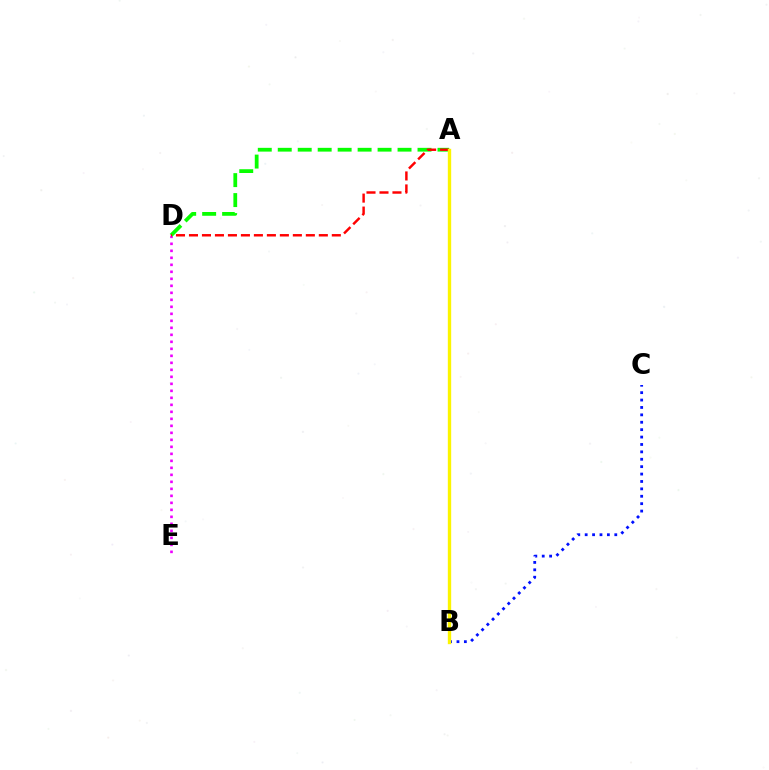{('A', 'B'): [{'color': '#00fff6', 'line_style': 'dashed', 'thickness': 2.08}, {'color': '#fcf500', 'line_style': 'solid', 'thickness': 2.42}], ('D', 'E'): [{'color': '#ee00ff', 'line_style': 'dotted', 'thickness': 1.9}], ('A', 'D'): [{'color': '#08ff00', 'line_style': 'dashed', 'thickness': 2.71}, {'color': '#ff0000', 'line_style': 'dashed', 'thickness': 1.76}], ('B', 'C'): [{'color': '#0010ff', 'line_style': 'dotted', 'thickness': 2.01}]}